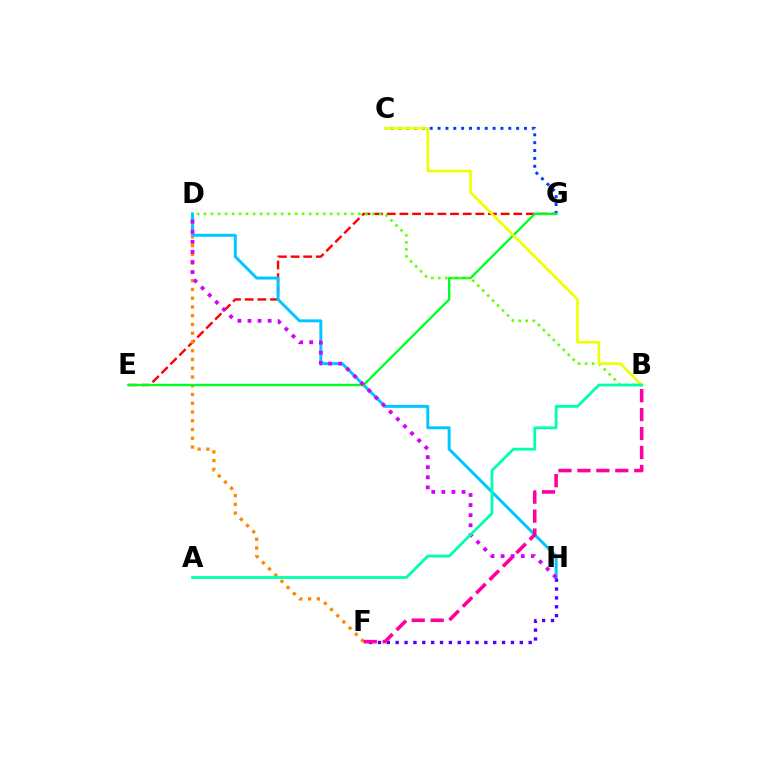{('E', 'G'): [{'color': '#ff0000', 'line_style': 'dashed', 'thickness': 1.72}, {'color': '#00ff27', 'line_style': 'solid', 'thickness': 1.7}], ('D', 'F'): [{'color': '#ff8800', 'line_style': 'dotted', 'thickness': 2.38}], ('C', 'G'): [{'color': '#003fff', 'line_style': 'dotted', 'thickness': 2.13}], ('D', 'H'): [{'color': '#00c7ff', 'line_style': 'solid', 'thickness': 2.13}, {'color': '#d600ff', 'line_style': 'dotted', 'thickness': 2.74}], ('B', 'D'): [{'color': '#66ff00', 'line_style': 'dotted', 'thickness': 1.9}], ('F', 'H'): [{'color': '#4f00ff', 'line_style': 'dotted', 'thickness': 2.41}], ('B', 'C'): [{'color': '#eeff00', 'line_style': 'solid', 'thickness': 1.91}], ('B', 'F'): [{'color': '#ff00a0', 'line_style': 'dashed', 'thickness': 2.57}], ('A', 'B'): [{'color': '#00ffaf', 'line_style': 'solid', 'thickness': 2.0}]}